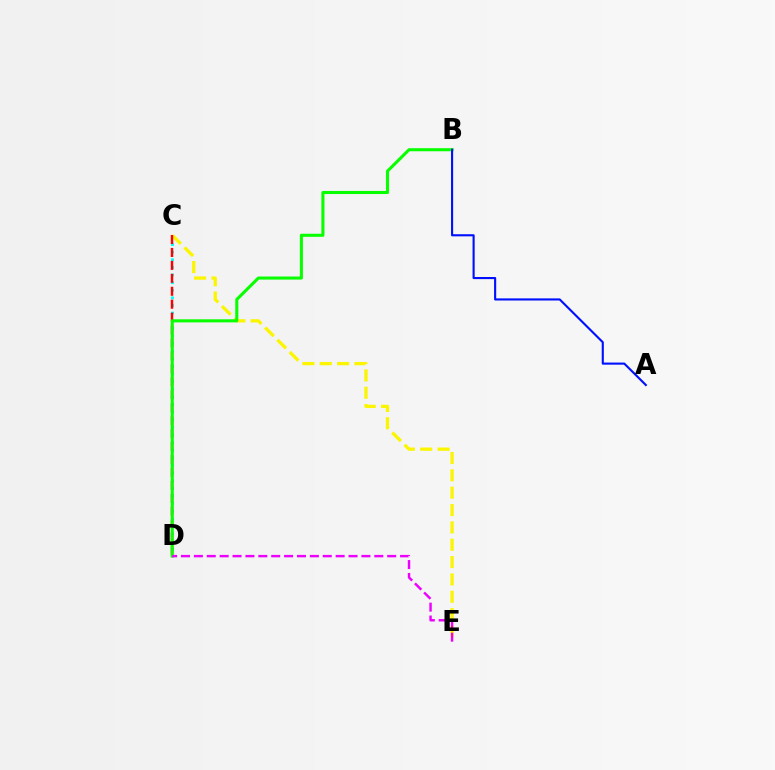{('C', 'D'): [{'color': '#00fff6', 'line_style': 'dotted', 'thickness': 2.07}, {'color': '#ff0000', 'line_style': 'dashed', 'thickness': 1.76}], ('C', 'E'): [{'color': '#fcf500', 'line_style': 'dashed', 'thickness': 2.36}], ('B', 'D'): [{'color': '#08ff00', 'line_style': 'solid', 'thickness': 2.21}], ('D', 'E'): [{'color': '#ee00ff', 'line_style': 'dashed', 'thickness': 1.75}], ('A', 'B'): [{'color': '#0010ff', 'line_style': 'solid', 'thickness': 1.52}]}